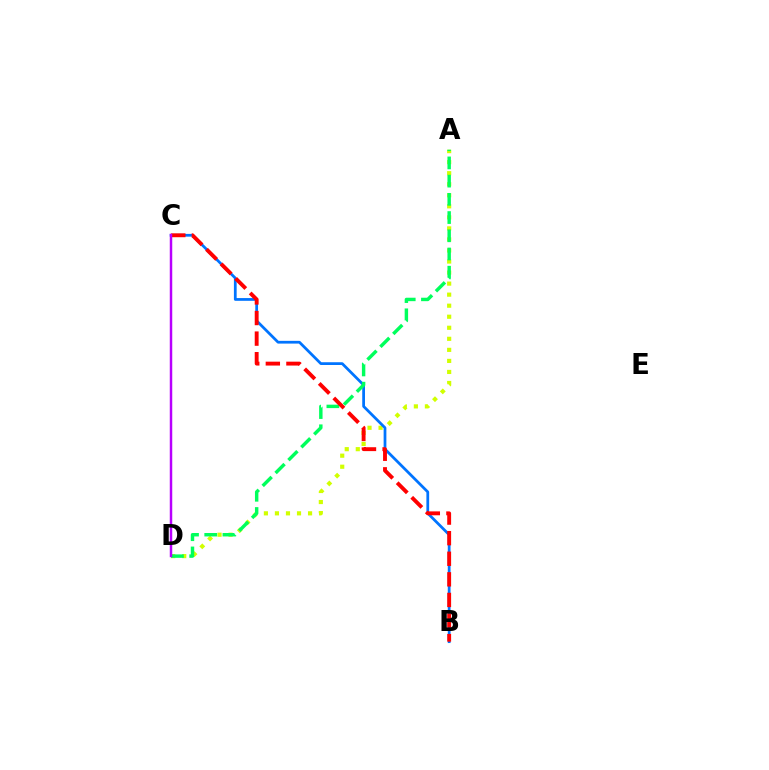{('A', 'D'): [{'color': '#d1ff00', 'line_style': 'dotted', 'thickness': 3.0}, {'color': '#00ff5c', 'line_style': 'dashed', 'thickness': 2.47}], ('B', 'C'): [{'color': '#0074ff', 'line_style': 'solid', 'thickness': 1.98}, {'color': '#ff0000', 'line_style': 'dashed', 'thickness': 2.8}], ('C', 'D'): [{'color': '#b900ff', 'line_style': 'solid', 'thickness': 1.78}]}